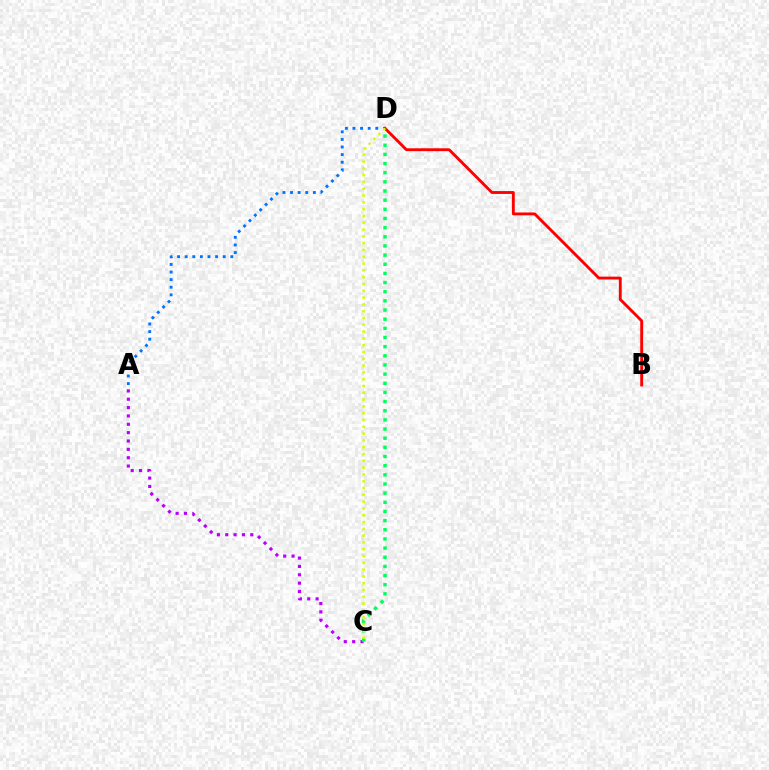{('A', 'D'): [{'color': '#0074ff', 'line_style': 'dotted', 'thickness': 2.07}], ('B', 'D'): [{'color': '#ff0000', 'line_style': 'solid', 'thickness': 2.06}], ('A', 'C'): [{'color': '#b900ff', 'line_style': 'dotted', 'thickness': 2.27}], ('C', 'D'): [{'color': '#00ff5c', 'line_style': 'dotted', 'thickness': 2.49}, {'color': '#d1ff00', 'line_style': 'dotted', 'thickness': 1.85}]}